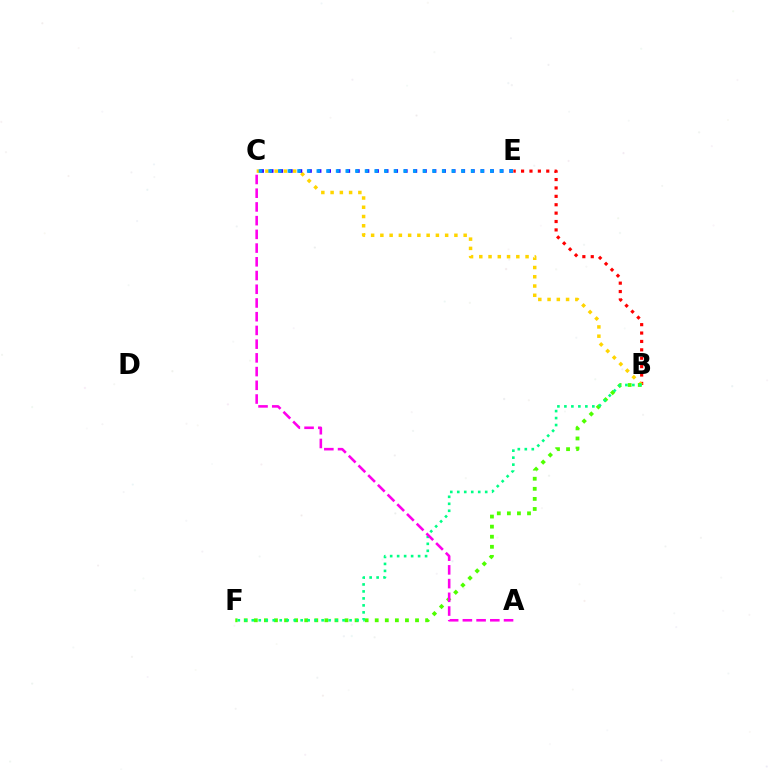{('B', 'E'): [{'color': '#ff0000', 'line_style': 'dotted', 'thickness': 2.28}], ('B', 'C'): [{'color': '#ffd500', 'line_style': 'dotted', 'thickness': 2.51}], ('B', 'F'): [{'color': '#4fff00', 'line_style': 'dotted', 'thickness': 2.74}, {'color': '#00ff86', 'line_style': 'dotted', 'thickness': 1.9}], ('C', 'E'): [{'color': '#3700ff', 'line_style': 'dotted', 'thickness': 2.6}, {'color': '#009eff', 'line_style': 'dotted', 'thickness': 2.62}], ('A', 'C'): [{'color': '#ff00ed', 'line_style': 'dashed', 'thickness': 1.86}]}